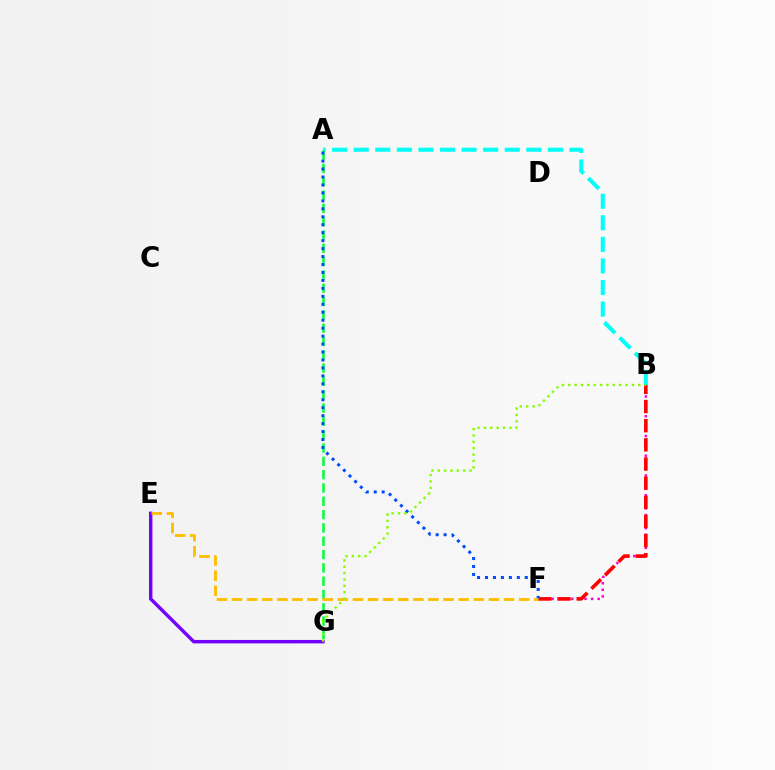{('E', 'G'): [{'color': '#7200ff', 'line_style': 'solid', 'thickness': 2.47}], ('B', 'F'): [{'color': '#ff00cf', 'line_style': 'dotted', 'thickness': 1.79}, {'color': '#ff0000', 'line_style': 'dashed', 'thickness': 2.6}], ('A', 'B'): [{'color': '#00fff6', 'line_style': 'dashed', 'thickness': 2.93}], ('A', 'G'): [{'color': '#00ff39', 'line_style': 'dashed', 'thickness': 1.81}], ('A', 'F'): [{'color': '#004bff', 'line_style': 'dotted', 'thickness': 2.16}], ('E', 'F'): [{'color': '#ffbd00', 'line_style': 'dashed', 'thickness': 2.05}], ('B', 'G'): [{'color': '#84ff00', 'line_style': 'dotted', 'thickness': 1.73}]}